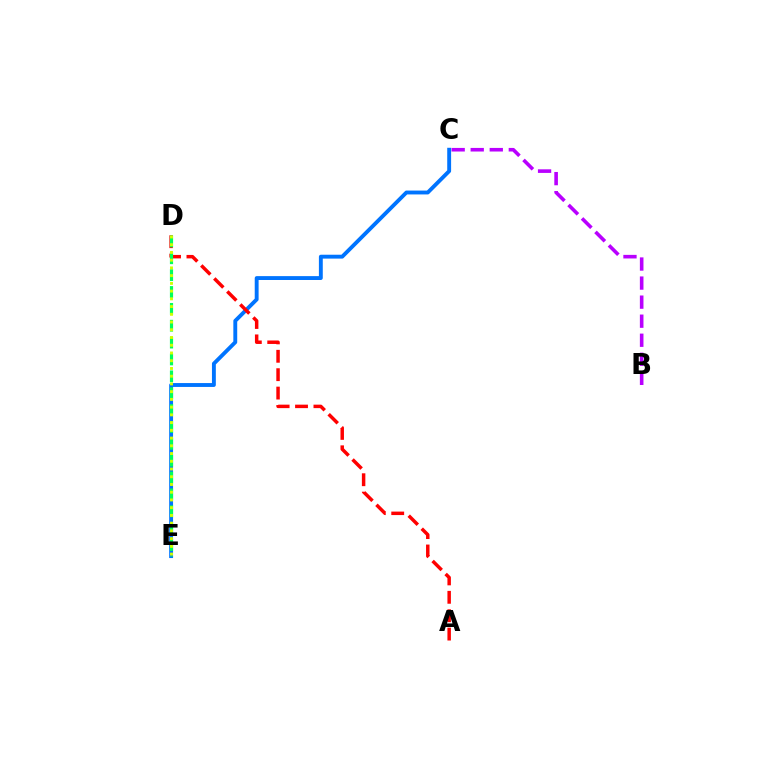{('B', 'C'): [{'color': '#b900ff', 'line_style': 'dashed', 'thickness': 2.59}], ('C', 'E'): [{'color': '#0074ff', 'line_style': 'solid', 'thickness': 2.79}], ('A', 'D'): [{'color': '#ff0000', 'line_style': 'dashed', 'thickness': 2.5}], ('D', 'E'): [{'color': '#00ff5c', 'line_style': 'dashed', 'thickness': 2.29}, {'color': '#d1ff00', 'line_style': 'dotted', 'thickness': 2.1}]}